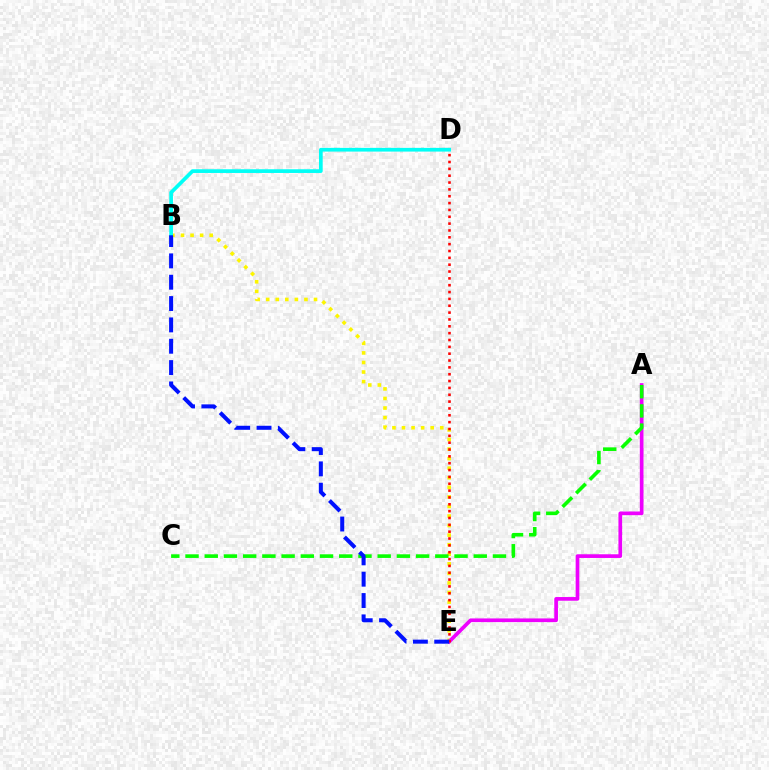{('B', 'E'): [{'color': '#fcf500', 'line_style': 'dotted', 'thickness': 2.6}, {'color': '#0010ff', 'line_style': 'dashed', 'thickness': 2.9}], ('A', 'E'): [{'color': '#ee00ff', 'line_style': 'solid', 'thickness': 2.65}], ('B', 'D'): [{'color': '#00fff6', 'line_style': 'solid', 'thickness': 2.67}], ('D', 'E'): [{'color': '#ff0000', 'line_style': 'dotted', 'thickness': 1.86}], ('A', 'C'): [{'color': '#08ff00', 'line_style': 'dashed', 'thickness': 2.61}]}